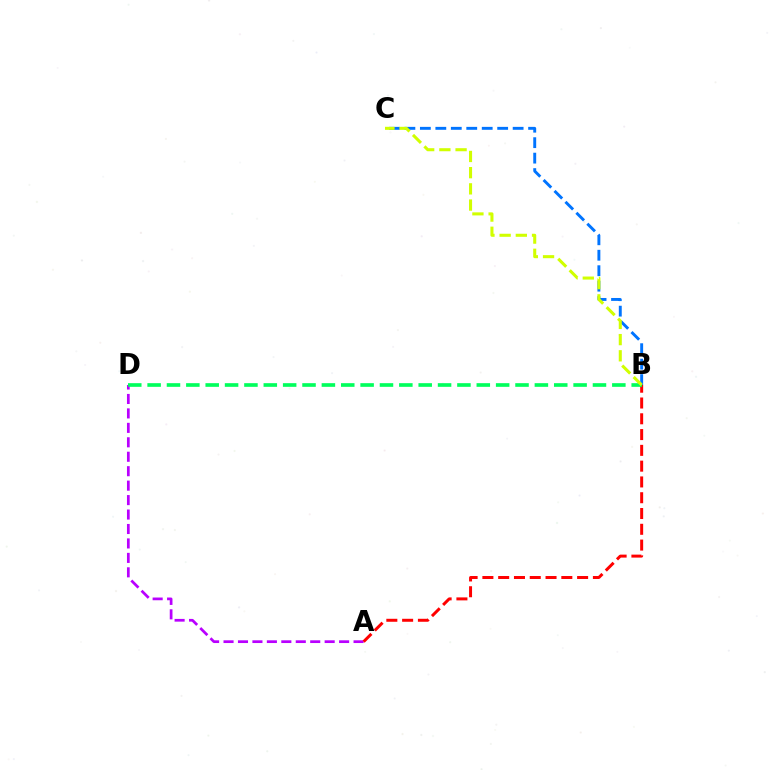{('B', 'C'): [{'color': '#0074ff', 'line_style': 'dashed', 'thickness': 2.1}, {'color': '#d1ff00', 'line_style': 'dashed', 'thickness': 2.2}], ('A', 'D'): [{'color': '#b900ff', 'line_style': 'dashed', 'thickness': 1.96}], ('A', 'B'): [{'color': '#ff0000', 'line_style': 'dashed', 'thickness': 2.14}], ('B', 'D'): [{'color': '#00ff5c', 'line_style': 'dashed', 'thickness': 2.63}]}